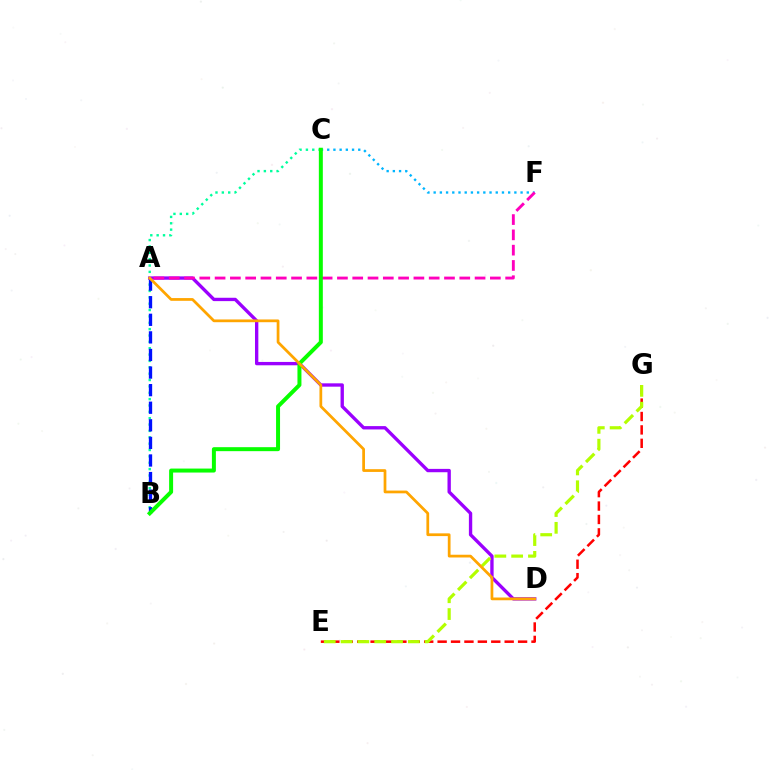{('B', 'C'): [{'color': '#00ff9d', 'line_style': 'dotted', 'thickness': 1.73}, {'color': '#08ff00', 'line_style': 'solid', 'thickness': 2.87}], ('A', 'B'): [{'color': '#0010ff', 'line_style': 'dashed', 'thickness': 2.39}], ('A', 'D'): [{'color': '#9b00ff', 'line_style': 'solid', 'thickness': 2.41}, {'color': '#ffa500', 'line_style': 'solid', 'thickness': 1.98}], ('E', 'G'): [{'color': '#ff0000', 'line_style': 'dashed', 'thickness': 1.82}, {'color': '#b3ff00', 'line_style': 'dashed', 'thickness': 2.28}], ('C', 'F'): [{'color': '#00b5ff', 'line_style': 'dotted', 'thickness': 1.69}], ('A', 'F'): [{'color': '#ff00bd', 'line_style': 'dashed', 'thickness': 2.08}]}